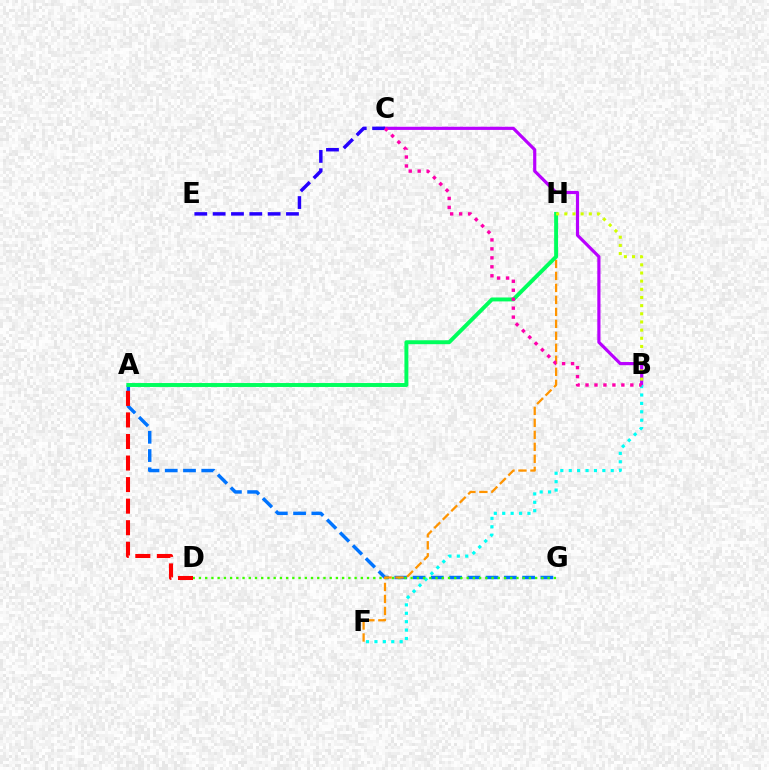{('A', 'G'): [{'color': '#0074ff', 'line_style': 'dashed', 'thickness': 2.48}], ('B', 'C'): [{'color': '#b900ff', 'line_style': 'solid', 'thickness': 2.29}, {'color': '#ff00ac', 'line_style': 'dotted', 'thickness': 2.44}], ('A', 'D'): [{'color': '#ff0000', 'line_style': 'dashed', 'thickness': 2.93}], ('B', 'F'): [{'color': '#00fff6', 'line_style': 'dotted', 'thickness': 2.28}], ('D', 'G'): [{'color': '#3dff00', 'line_style': 'dotted', 'thickness': 1.69}], ('F', 'H'): [{'color': '#ff9400', 'line_style': 'dashed', 'thickness': 1.63}], ('C', 'E'): [{'color': '#2500ff', 'line_style': 'dashed', 'thickness': 2.49}], ('A', 'H'): [{'color': '#00ff5c', 'line_style': 'solid', 'thickness': 2.83}], ('B', 'H'): [{'color': '#d1ff00', 'line_style': 'dotted', 'thickness': 2.22}]}